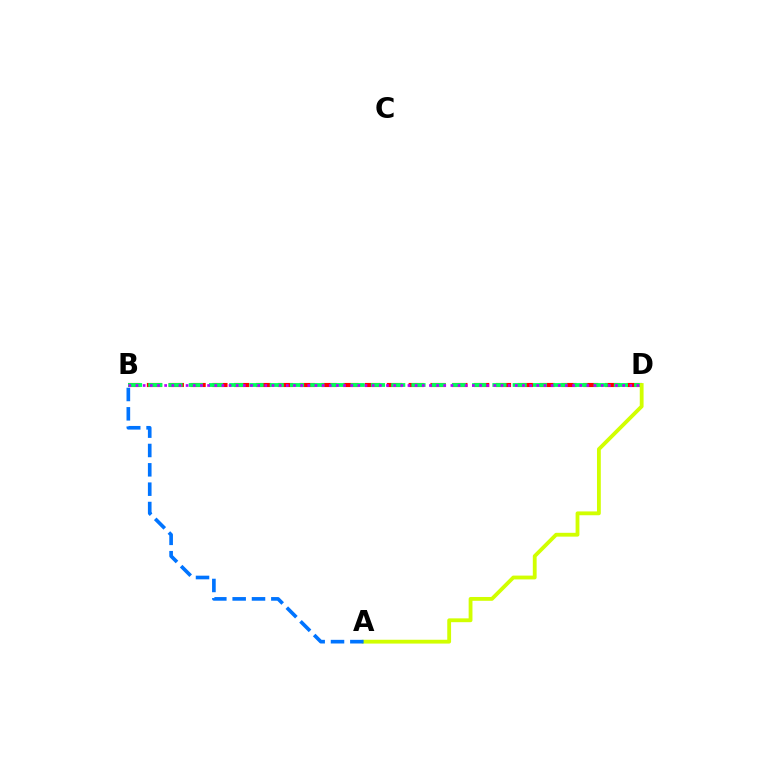{('B', 'D'): [{'color': '#ff0000', 'line_style': 'dashed', 'thickness': 2.96}, {'color': '#00ff5c', 'line_style': 'dashed', 'thickness': 2.75}, {'color': '#b900ff', 'line_style': 'dotted', 'thickness': 1.94}], ('A', 'D'): [{'color': '#d1ff00', 'line_style': 'solid', 'thickness': 2.75}], ('A', 'B'): [{'color': '#0074ff', 'line_style': 'dashed', 'thickness': 2.63}]}